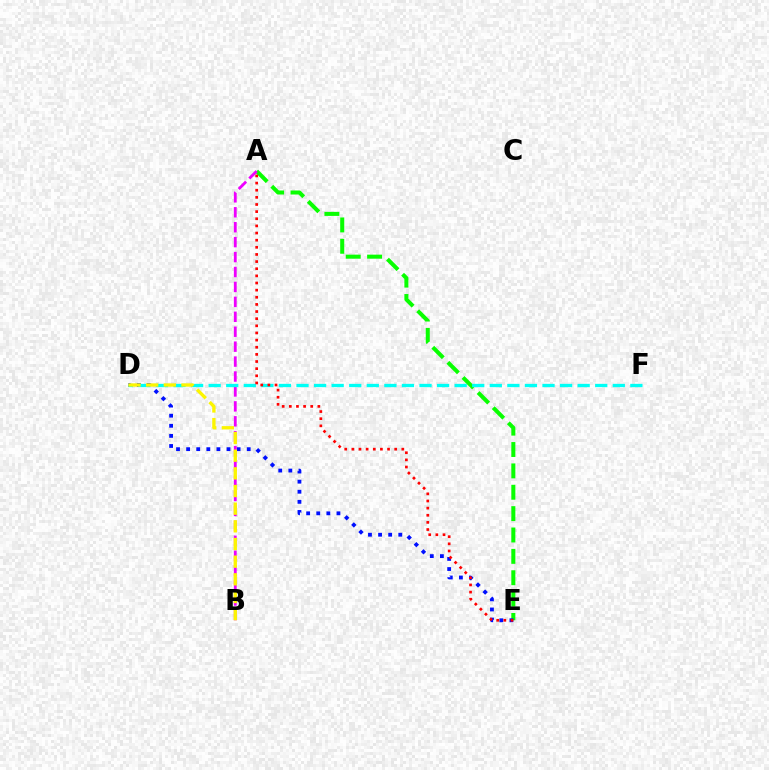{('A', 'E'): [{'color': '#08ff00', 'line_style': 'dashed', 'thickness': 2.9}, {'color': '#ff0000', 'line_style': 'dotted', 'thickness': 1.94}], ('D', 'E'): [{'color': '#0010ff', 'line_style': 'dotted', 'thickness': 2.74}], ('A', 'B'): [{'color': '#ee00ff', 'line_style': 'dashed', 'thickness': 2.03}], ('D', 'F'): [{'color': '#00fff6', 'line_style': 'dashed', 'thickness': 2.39}], ('B', 'D'): [{'color': '#fcf500', 'line_style': 'dashed', 'thickness': 2.4}]}